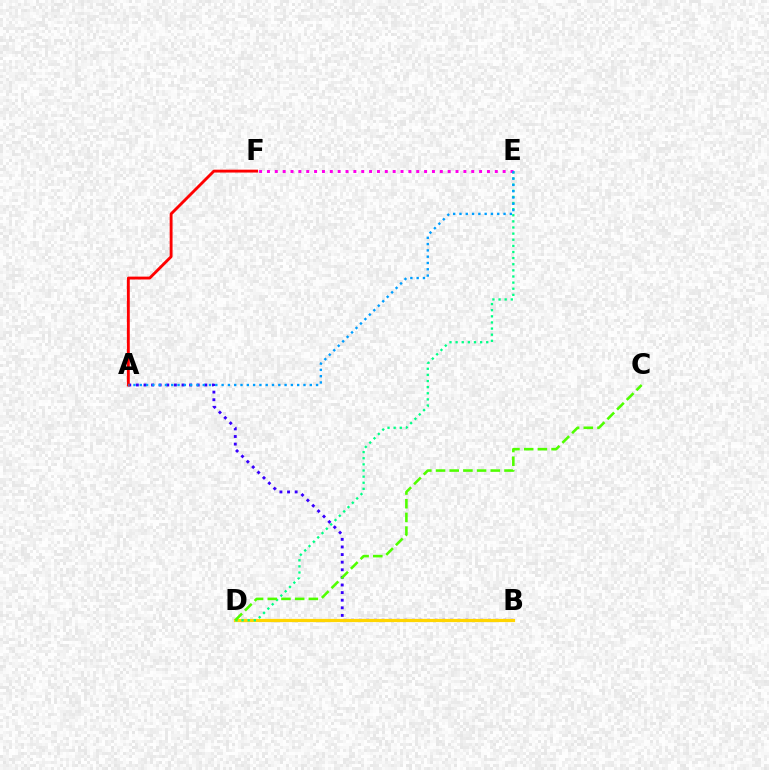{('A', 'B'): [{'color': '#3700ff', 'line_style': 'dotted', 'thickness': 2.07}], ('B', 'D'): [{'color': '#ffd500', 'line_style': 'solid', 'thickness': 2.31}], ('A', 'F'): [{'color': '#ff0000', 'line_style': 'solid', 'thickness': 2.07}], ('D', 'E'): [{'color': '#00ff86', 'line_style': 'dotted', 'thickness': 1.66}], ('E', 'F'): [{'color': '#ff00ed', 'line_style': 'dotted', 'thickness': 2.13}], ('A', 'E'): [{'color': '#009eff', 'line_style': 'dotted', 'thickness': 1.71}], ('C', 'D'): [{'color': '#4fff00', 'line_style': 'dashed', 'thickness': 1.86}]}